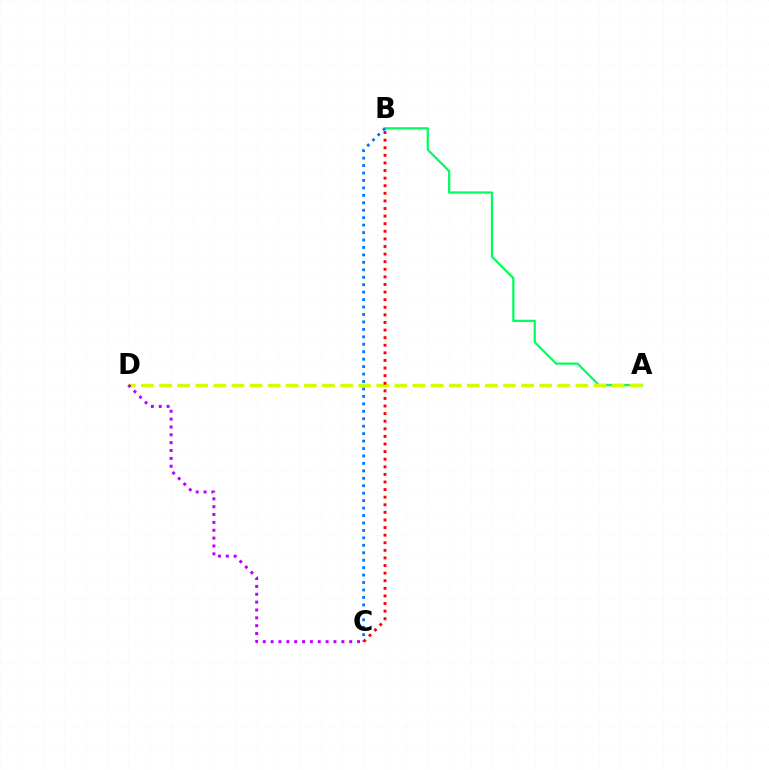{('A', 'B'): [{'color': '#00ff5c', 'line_style': 'solid', 'thickness': 1.61}], ('B', 'C'): [{'color': '#0074ff', 'line_style': 'dotted', 'thickness': 2.02}, {'color': '#ff0000', 'line_style': 'dotted', 'thickness': 2.06}], ('A', 'D'): [{'color': '#d1ff00', 'line_style': 'dashed', 'thickness': 2.46}], ('C', 'D'): [{'color': '#b900ff', 'line_style': 'dotted', 'thickness': 2.13}]}